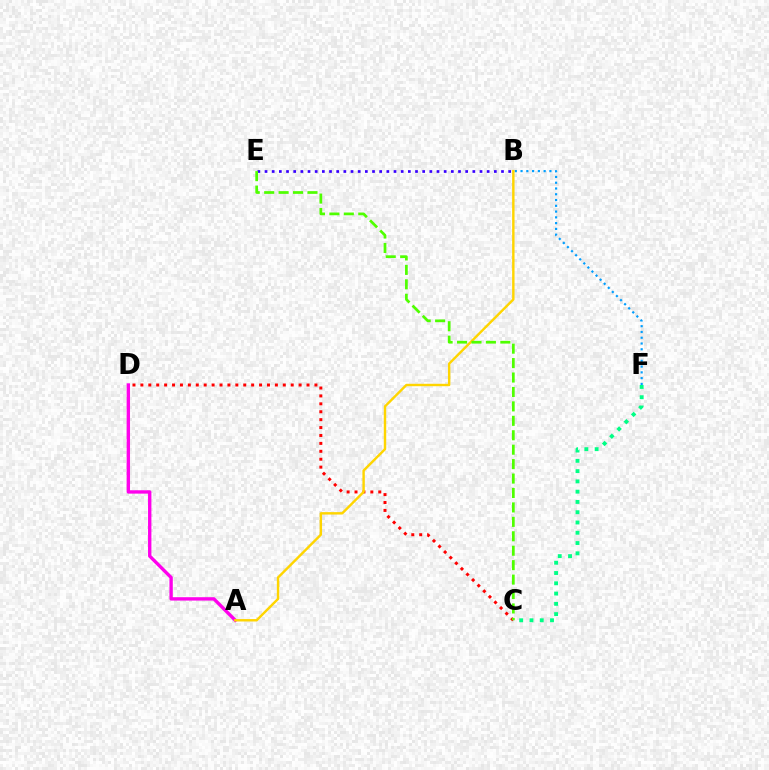{('B', 'E'): [{'color': '#3700ff', 'line_style': 'dotted', 'thickness': 1.95}], ('C', 'D'): [{'color': '#ff0000', 'line_style': 'dotted', 'thickness': 2.15}], ('C', 'F'): [{'color': '#00ff86', 'line_style': 'dotted', 'thickness': 2.79}], ('B', 'F'): [{'color': '#009eff', 'line_style': 'dotted', 'thickness': 1.57}], ('A', 'D'): [{'color': '#ff00ed', 'line_style': 'solid', 'thickness': 2.42}], ('A', 'B'): [{'color': '#ffd500', 'line_style': 'solid', 'thickness': 1.74}], ('C', 'E'): [{'color': '#4fff00', 'line_style': 'dashed', 'thickness': 1.96}]}